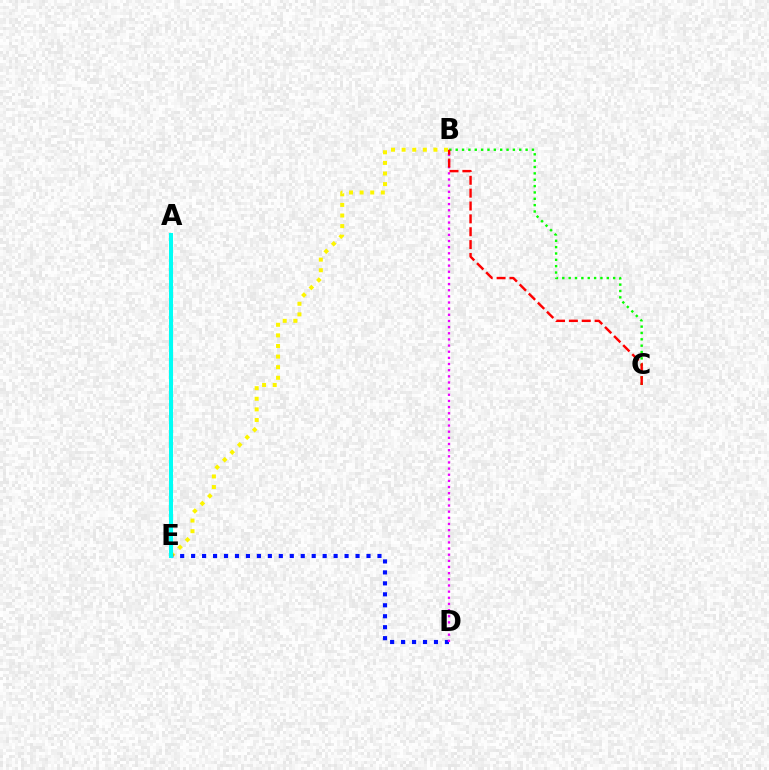{('B', 'C'): [{'color': '#08ff00', 'line_style': 'dotted', 'thickness': 1.73}, {'color': '#ff0000', 'line_style': 'dashed', 'thickness': 1.75}], ('B', 'E'): [{'color': '#fcf500', 'line_style': 'dotted', 'thickness': 2.88}], ('D', 'E'): [{'color': '#0010ff', 'line_style': 'dotted', 'thickness': 2.98}], ('B', 'D'): [{'color': '#ee00ff', 'line_style': 'dotted', 'thickness': 1.67}], ('A', 'E'): [{'color': '#00fff6', 'line_style': 'solid', 'thickness': 2.92}]}